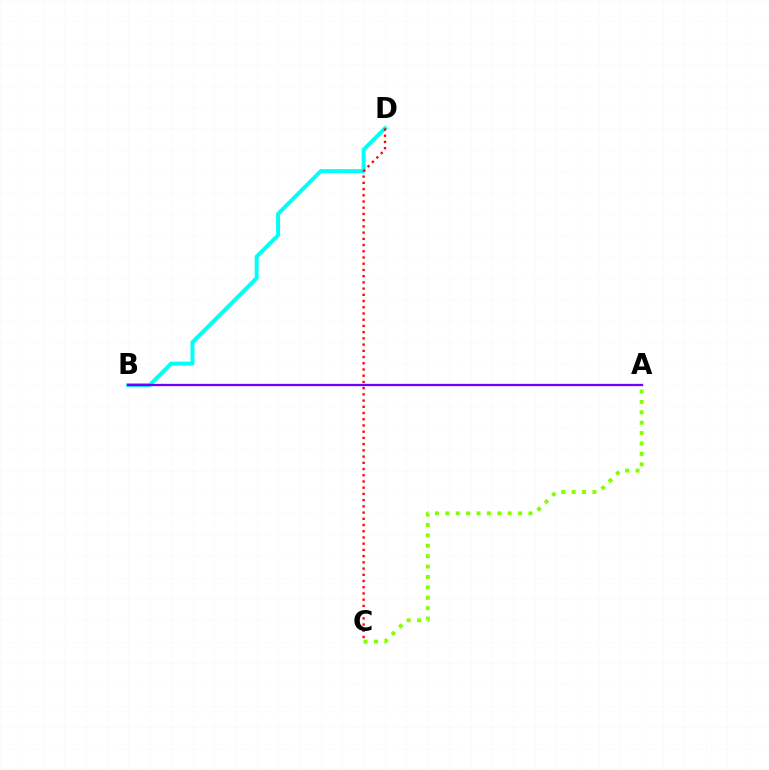{('B', 'D'): [{'color': '#00fff6', 'line_style': 'solid', 'thickness': 2.87}], ('C', 'D'): [{'color': '#ff0000', 'line_style': 'dotted', 'thickness': 1.69}], ('A', 'B'): [{'color': '#7200ff', 'line_style': 'solid', 'thickness': 1.65}], ('A', 'C'): [{'color': '#84ff00', 'line_style': 'dotted', 'thickness': 2.82}]}